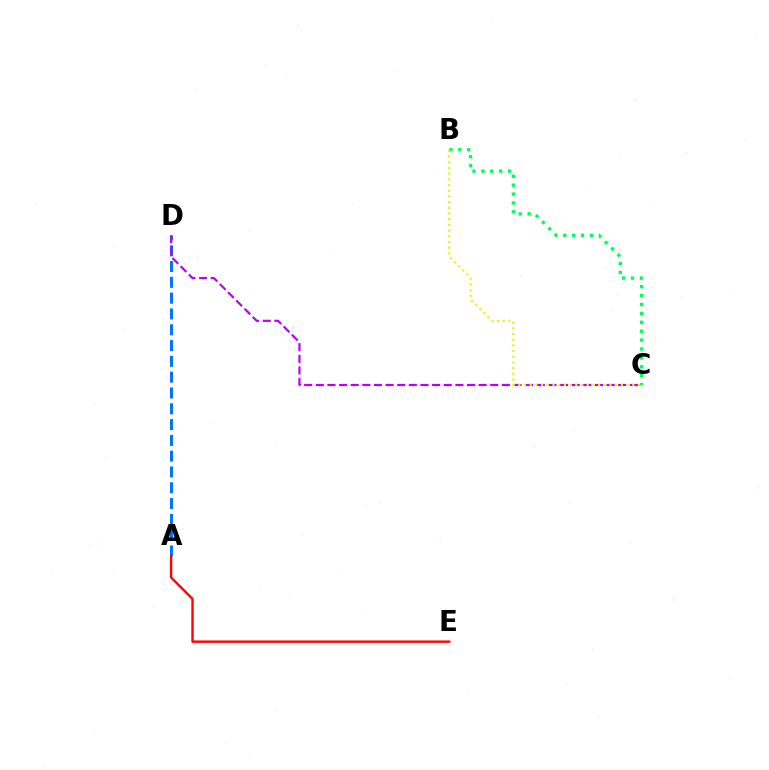{('A', 'D'): [{'color': '#0074ff', 'line_style': 'dashed', 'thickness': 2.15}], ('C', 'D'): [{'color': '#b900ff', 'line_style': 'dashed', 'thickness': 1.58}], ('A', 'E'): [{'color': '#ff0000', 'line_style': 'solid', 'thickness': 1.7}], ('B', 'C'): [{'color': '#00ff5c', 'line_style': 'dotted', 'thickness': 2.42}, {'color': '#d1ff00', 'line_style': 'dotted', 'thickness': 1.55}]}